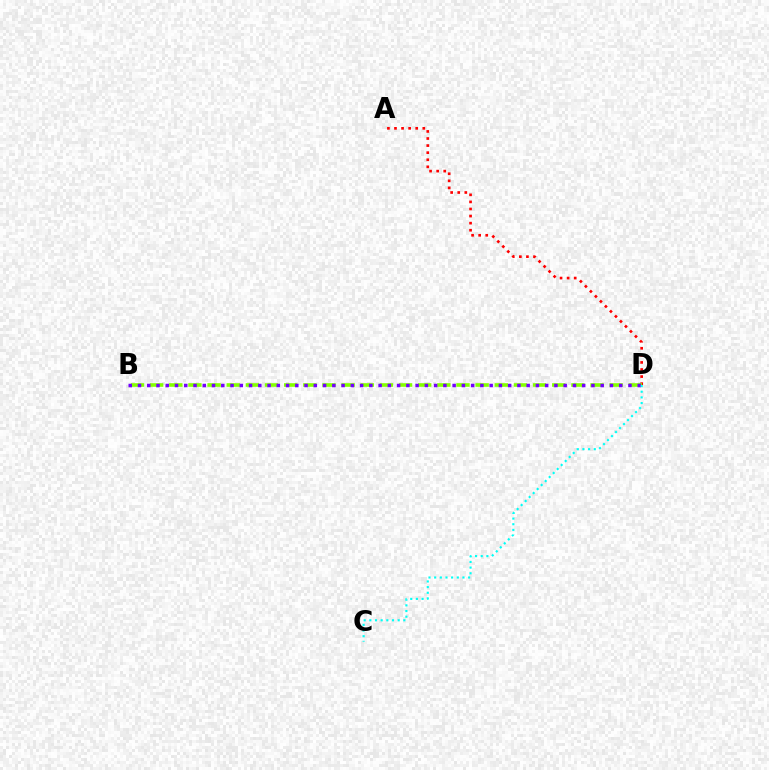{('A', 'D'): [{'color': '#ff0000', 'line_style': 'dotted', 'thickness': 1.92}], ('B', 'D'): [{'color': '#84ff00', 'line_style': 'dashed', 'thickness': 2.6}, {'color': '#7200ff', 'line_style': 'dotted', 'thickness': 2.51}], ('C', 'D'): [{'color': '#00fff6', 'line_style': 'dotted', 'thickness': 1.54}]}